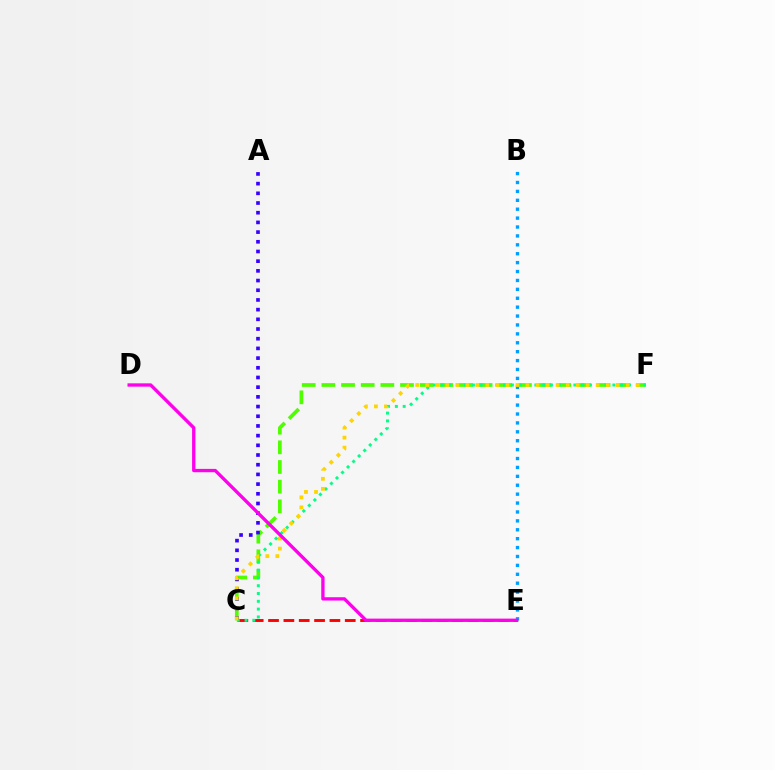{('C', 'F'): [{'color': '#4fff00', 'line_style': 'dashed', 'thickness': 2.67}, {'color': '#00ff86', 'line_style': 'dotted', 'thickness': 2.12}, {'color': '#ffd500', 'line_style': 'dotted', 'thickness': 2.72}], ('C', 'E'): [{'color': '#ff0000', 'line_style': 'dashed', 'thickness': 2.08}], ('A', 'C'): [{'color': '#3700ff', 'line_style': 'dotted', 'thickness': 2.63}], ('B', 'E'): [{'color': '#009eff', 'line_style': 'dotted', 'thickness': 2.42}], ('D', 'E'): [{'color': '#ff00ed', 'line_style': 'solid', 'thickness': 2.39}]}